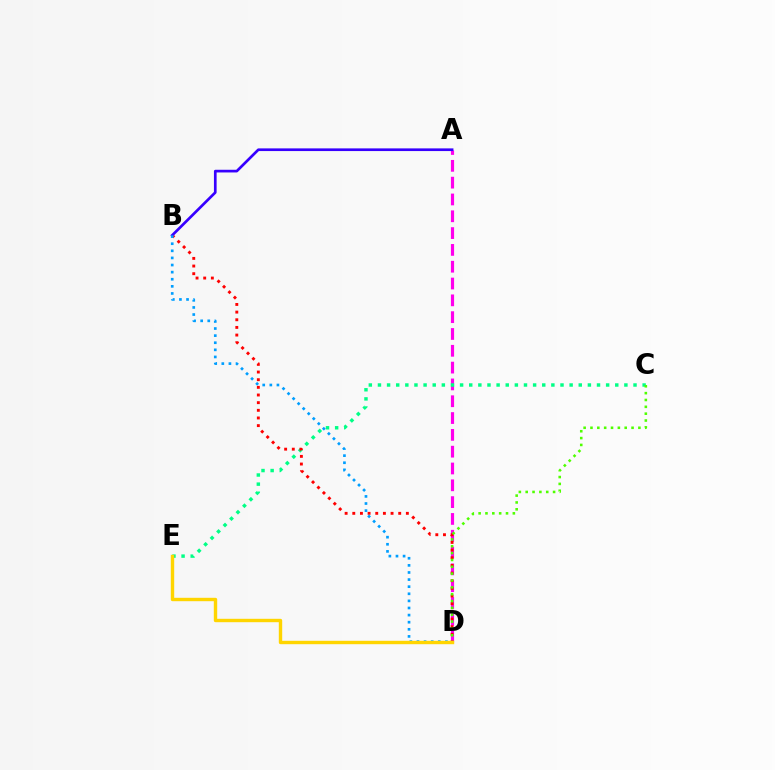{('A', 'D'): [{'color': '#ff00ed', 'line_style': 'dashed', 'thickness': 2.28}], ('C', 'E'): [{'color': '#00ff86', 'line_style': 'dotted', 'thickness': 2.48}], ('B', 'D'): [{'color': '#ff0000', 'line_style': 'dotted', 'thickness': 2.08}, {'color': '#009eff', 'line_style': 'dotted', 'thickness': 1.93}], ('A', 'B'): [{'color': '#3700ff', 'line_style': 'solid', 'thickness': 1.93}], ('C', 'D'): [{'color': '#4fff00', 'line_style': 'dotted', 'thickness': 1.86}], ('D', 'E'): [{'color': '#ffd500', 'line_style': 'solid', 'thickness': 2.45}]}